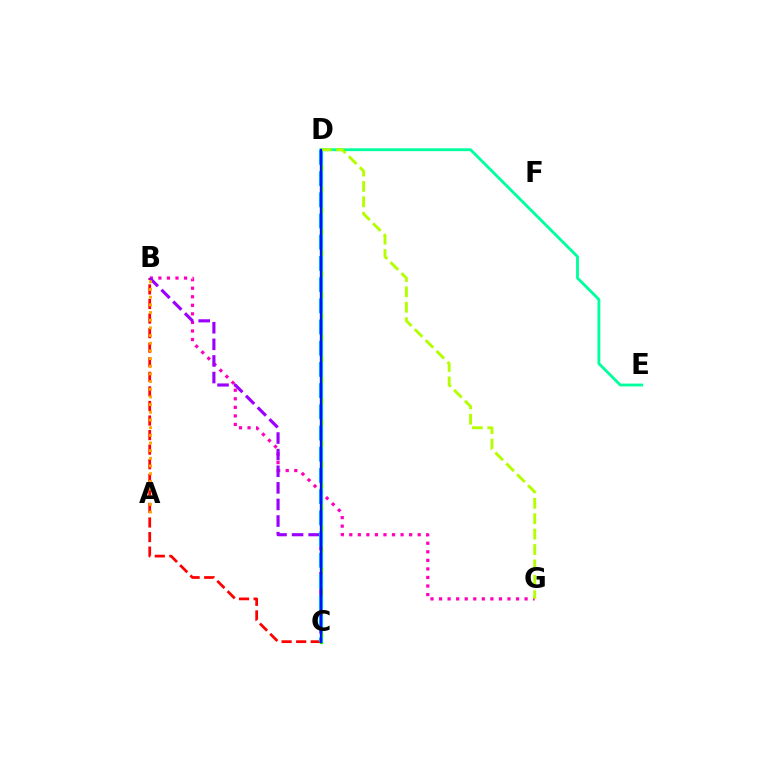{('B', 'C'): [{'color': '#ff0000', 'line_style': 'dashed', 'thickness': 1.98}, {'color': '#9b00ff', 'line_style': 'dashed', 'thickness': 2.26}], ('C', 'D'): [{'color': '#08ff00', 'line_style': 'solid', 'thickness': 2.33}, {'color': '#00b5ff', 'line_style': 'dashed', 'thickness': 2.88}, {'color': '#0010ff', 'line_style': 'solid', 'thickness': 1.62}], ('B', 'G'): [{'color': '#ff00bd', 'line_style': 'dotted', 'thickness': 2.32}], ('D', 'E'): [{'color': '#00ff9d', 'line_style': 'solid', 'thickness': 2.05}], ('A', 'B'): [{'color': '#ffa500', 'line_style': 'dotted', 'thickness': 2.09}], ('D', 'G'): [{'color': '#b3ff00', 'line_style': 'dashed', 'thickness': 2.09}]}